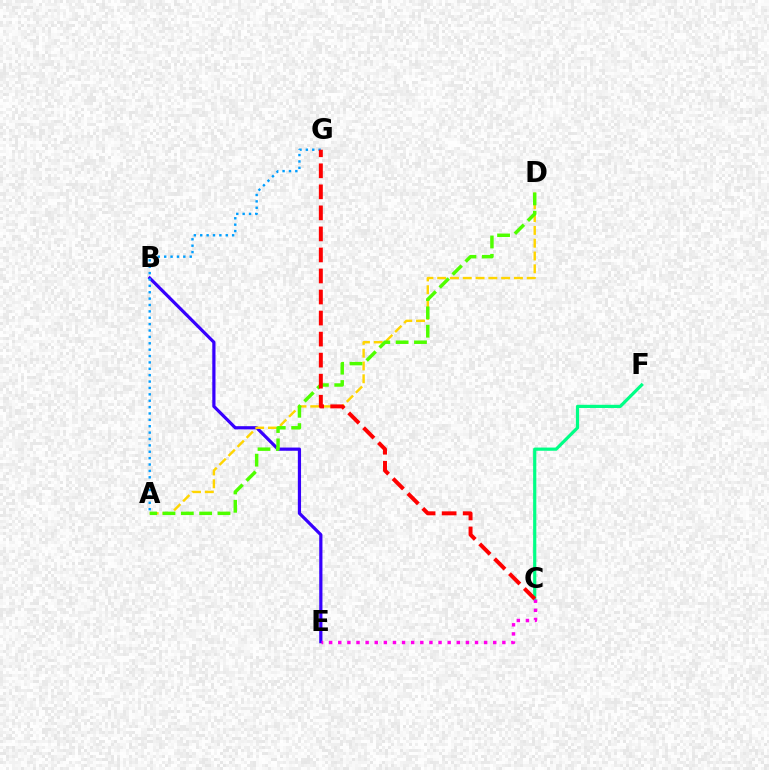{('B', 'E'): [{'color': '#3700ff', 'line_style': 'solid', 'thickness': 2.31}], ('A', 'D'): [{'color': '#ffd500', 'line_style': 'dashed', 'thickness': 1.74}, {'color': '#4fff00', 'line_style': 'dashed', 'thickness': 2.49}], ('A', 'G'): [{'color': '#009eff', 'line_style': 'dotted', 'thickness': 1.73}], ('C', 'F'): [{'color': '#00ff86', 'line_style': 'solid', 'thickness': 2.3}], ('C', 'G'): [{'color': '#ff0000', 'line_style': 'dashed', 'thickness': 2.86}], ('C', 'E'): [{'color': '#ff00ed', 'line_style': 'dotted', 'thickness': 2.48}]}